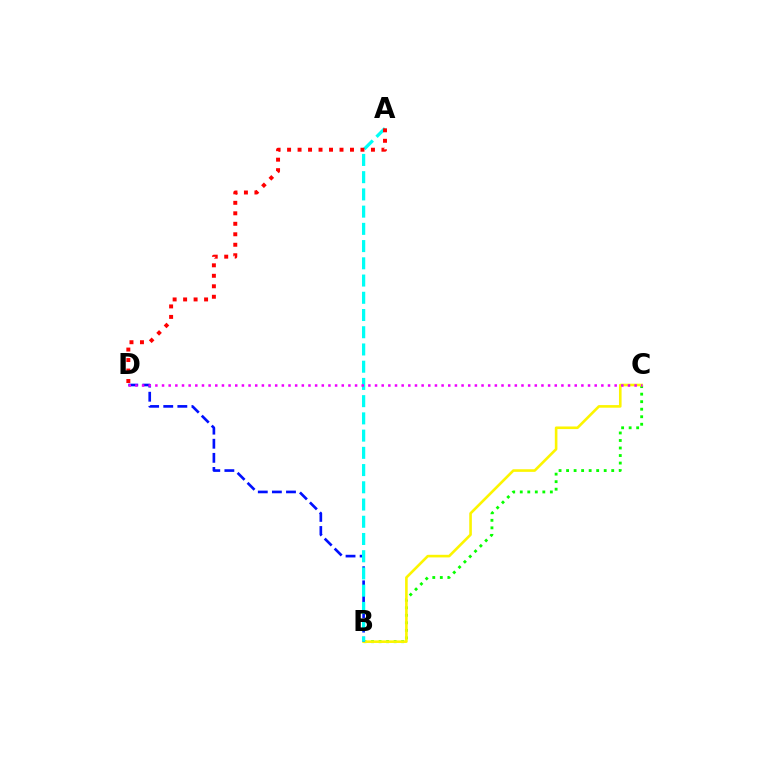{('B', 'C'): [{'color': '#08ff00', 'line_style': 'dotted', 'thickness': 2.04}, {'color': '#fcf500', 'line_style': 'solid', 'thickness': 1.88}], ('B', 'D'): [{'color': '#0010ff', 'line_style': 'dashed', 'thickness': 1.91}], ('A', 'B'): [{'color': '#00fff6', 'line_style': 'dashed', 'thickness': 2.34}], ('A', 'D'): [{'color': '#ff0000', 'line_style': 'dotted', 'thickness': 2.85}], ('C', 'D'): [{'color': '#ee00ff', 'line_style': 'dotted', 'thickness': 1.81}]}